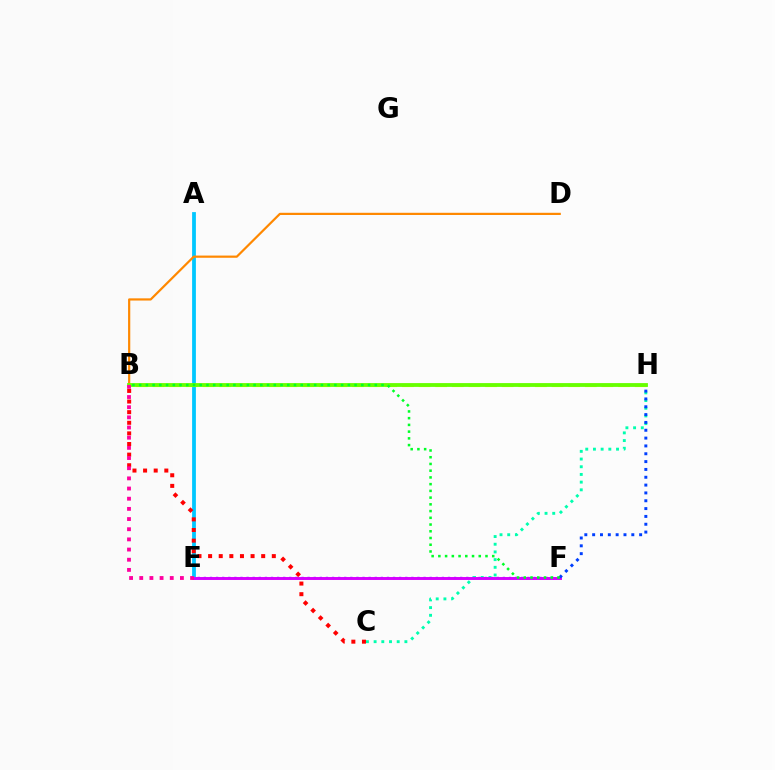{('A', 'E'): [{'color': '#00c7ff', 'line_style': 'solid', 'thickness': 2.72}], ('E', 'F'): [{'color': '#4f00ff', 'line_style': 'dotted', 'thickness': 1.66}, {'color': '#d600ff', 'line_style': 'solid', 'thickness': 2.12}], ('C', 'H'): [{'color': '#00ffaf', 'line_style': 'dotted', 'thickness': 2.09}], ('B', 'D'): [{'color': '#ff8800', 'line_style': 'solid', 'thickness': 1.59}], ('B', 'H'): [{'color': '#eeff00', 'line_style': 'dashed', 'thickness': 2.26}, {'color': '#66ff00', 'line_style': 'solid', 'thickness': 2.74}], ('B', 'C'): [{'color': '#ff0000', 'line_style': 'dotted', 'thickness': 2.88}], ('F', 'H'): [{'color': '#003fff', 'line_style': 'dotted', 'thickness': 2.13}], ('B', 'E'): [{'color': '#ff00a0', 'line_style': 'dotted', 'thickness': 2.76}], ('B', 'F'): [{'color': '#00ff27', 'line_style': 'dotted', 'thickness': 1.83}]}